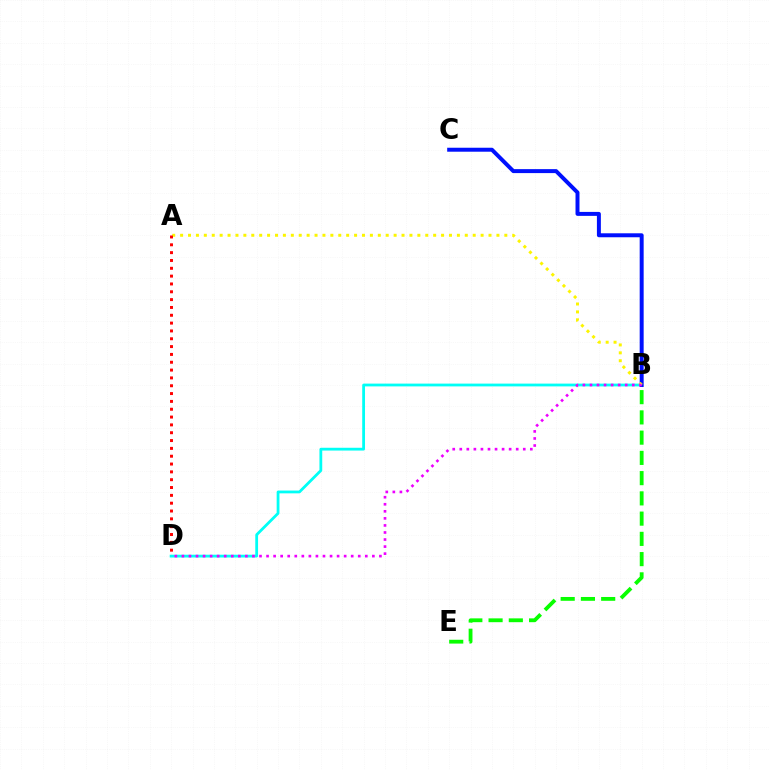{('B', 'D'): [{'color': '#00fff6', 'line_style': 'solid', 'thickness': 2.01}, {'color': '#ee00ff', 'line_style': 'dotted', 'thickness': 1.92}], ('B', 'C'): [{'color': '#0010ff', 'line_style': 'solid', 'thickness': 2.86}], ('A', 'B'): [{'color': '#fcf500', 'line_style': 'dotted', 'thickness': 2.15}], ('B', 'E'): [{'color': '#08ff00', 'line_style': 'dashed', 'thickness': 2.75}], ('A', 'D'): [{'color': '#ff0000', 'line_style': 'dotted', 'thickness': 2.13}]}